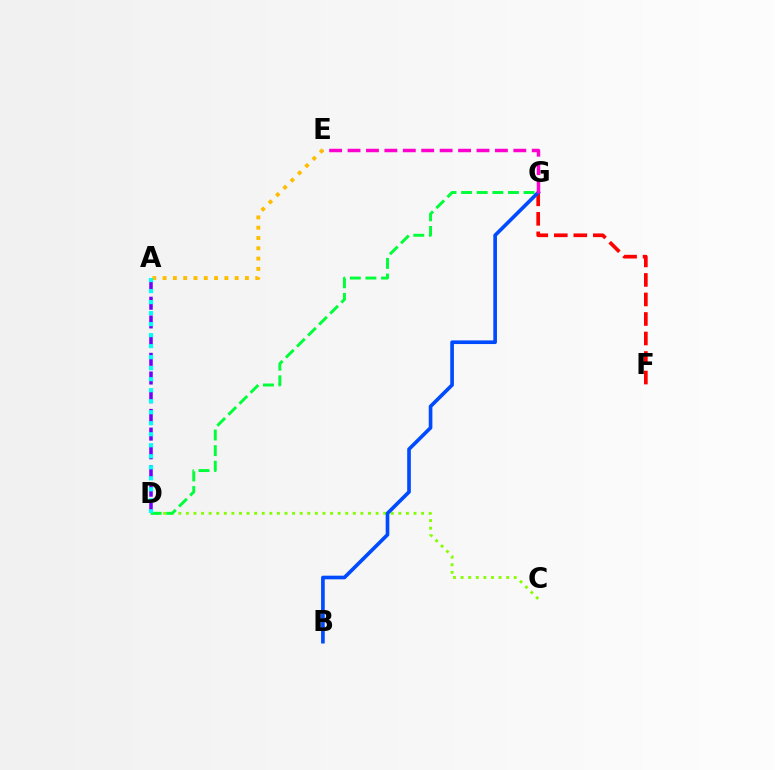{('C', 'D'): [{'color': '#84ff00', 'line_style': 'dotted', 'thickness': 2.06}], ('D', 'G'): [{'color': '#00ff39', 'line_style': 'dashed', 'thickness': 2.12}], ('A', 'D'): [{'color': '#7200ff', 'line_style': 'dashed', 'thickness': 2.54}, {'color': '#00fff6', 'line_style': 'dotted', 'thickness': 2.99}], ('F', 'G'): [{'color': '#ff0000', 'line_style': 'dashed', 'thickness': 2.65}], ('A', 'E'): [{'color': '#ffbd00', 'line_style': 'dotted', 'thickness': 2.8}], ('B', 'G'): [{'color': '#004bff', 'line_style': 'solid', 'thickness': 2.63}], ('E', 'G'): [{'color': '#ff00cf', 'line_style': 'dashed', 'thickness': 2.5}]}